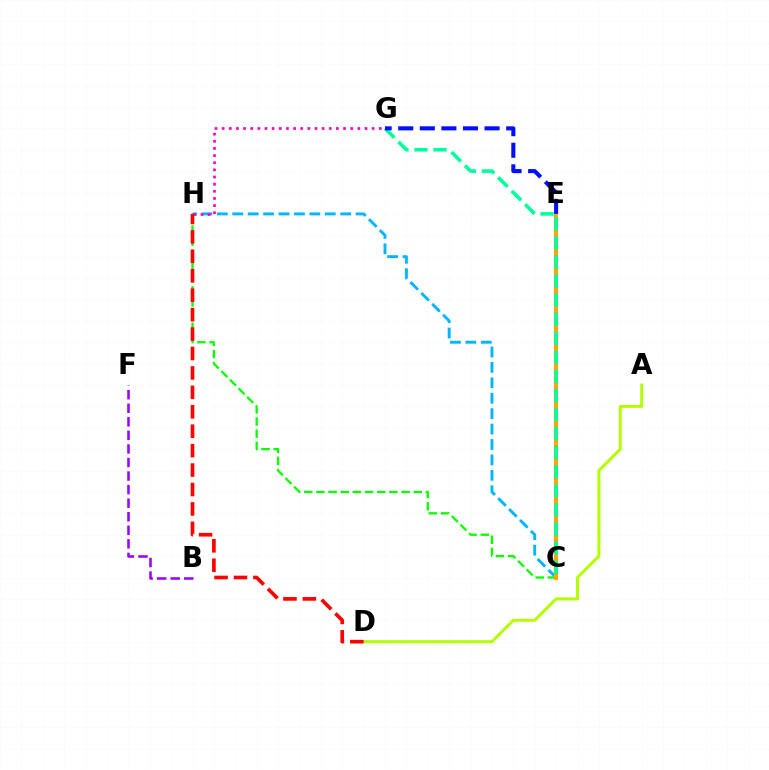{('C', 'H'): [{'color': '#00b5ff', 'line_style': 'dashed', 'thickness': 2.09}, {'color': '#08ff00', 'line_style': 'dashed', 'thickness': 1.65}], ('C', 'E'): [{'color': '#ffa500', 'line_style': 'solid', 'thickness': 2.96}], ('G', 'H'): [{'color': '#ff00bd', 'line_style': 'dotted', 'thickness': 1.94}], ('B', 'F'): [{'color': '#9b00ff', 'line_style': 'dashed', 'thickness': 1.84}], ('C', 'G'): [{'color': '#00ff9d', 'line_style': 'dashed', 'thickness': 2.59}], ('A', 'D'): [{'color': '#b3ff00', 'line_style': 'solid', 'thickness': 2.16}], ('D', 'H'): [{'color': '#ff0000', 'line_style': 'dashed', 'thickness': 2.64}], ('E', 'G'): [{'color': '#0010ff', 'line_style': 'dashed', 'thickness': 2.93}]}